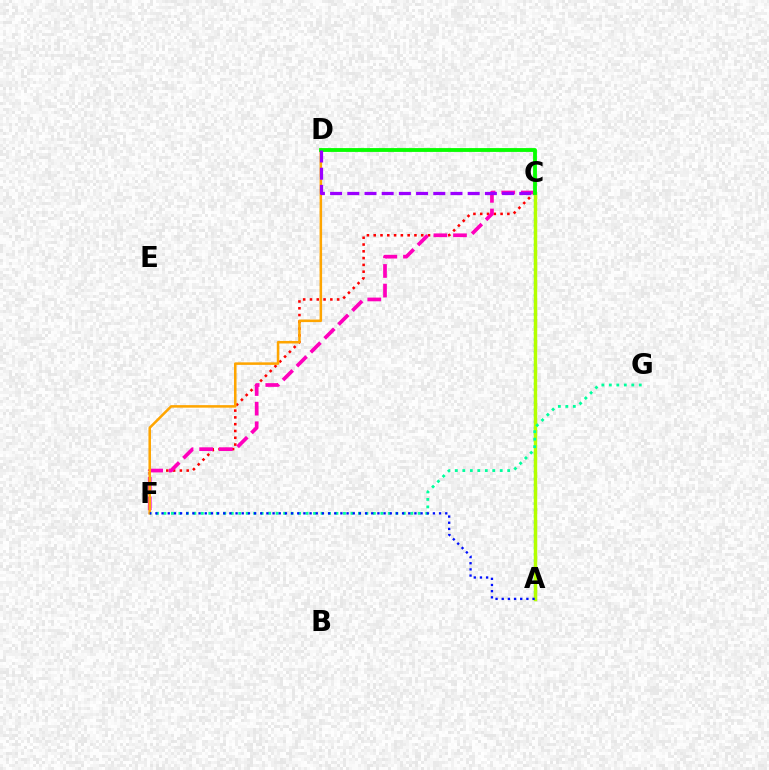{('C', 'F'): [{'color': '#ff0000', 'line_style': 'dotted', 'thickness': 1.84}, {'color': '#ff00bd', 'line_style': 'dashed', 'thickness': 2.67}], ('A', 'C'): [{'color': '#00b5ff', 'line_style': 'dotted', 'thickness': 1.72}, {'color': '#b3ff00', 'line_style': 'solid', 'thickness': 2.48}], ('F', 'G'): [{'color': '#00ff9d', 'line_style': 'dotted', 'thickness': 2.03}], ('D', 'F'): [{'color': '#ffa500', 'line_style': 'solid', 'thickness': 1.82}], ('C', 'D'): [{'color': '#08ff00', 'line_style': 'solid', 'thickness': 2.76}, {'color': '#9b00ff', 'line_style': 'dashed', 'thickness': 2.34}], ('A', 'F'): [{'color': '#0010ff', 'line_style': 'dotted', 'thickness': 1.68}]}